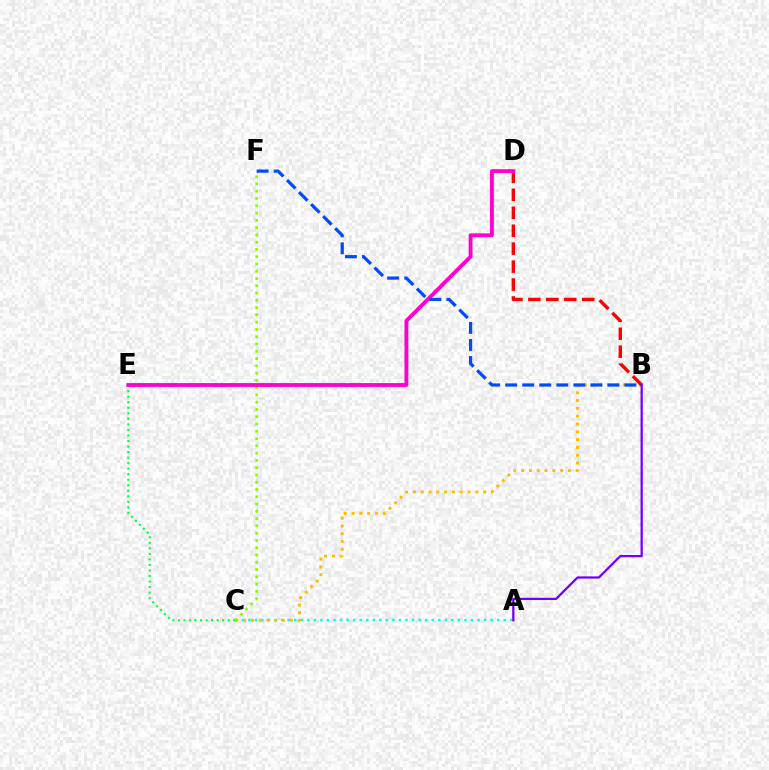{('A', 'C'): [{'color': '#00fff6', 'line_style': 'dotted', 'thickness': 1.78}], ('B', 'C'): [{'color': '#ffbd00', 'line_style': 'dotted', 'thickness': 2.12}], ('C', 'F'): [{'color': '#84ff00', 'line_style': 'dotted', 'thickness': 1.98}], ('B', 'D'): [{'color': '#ff0000', 'line_style': 'dashed', 'thickness': 2.44}], ('C', 'E'): [{'color': '#00ff39', 'line_style': 'dotted', 'thickness': 1.5}], ('D', 'E'): [{'color': '#ff00cf', 'line_style': 'solid', 'thickness': 2.77}], ('B', 'F'): [{'color': '#004bff', 'line_style': 'dashed', 'thickness': 2.31}], ('A', 'B'): [{'color': '#7200ff', 'line_style': 'solid', 'thickness': 1.63}]}